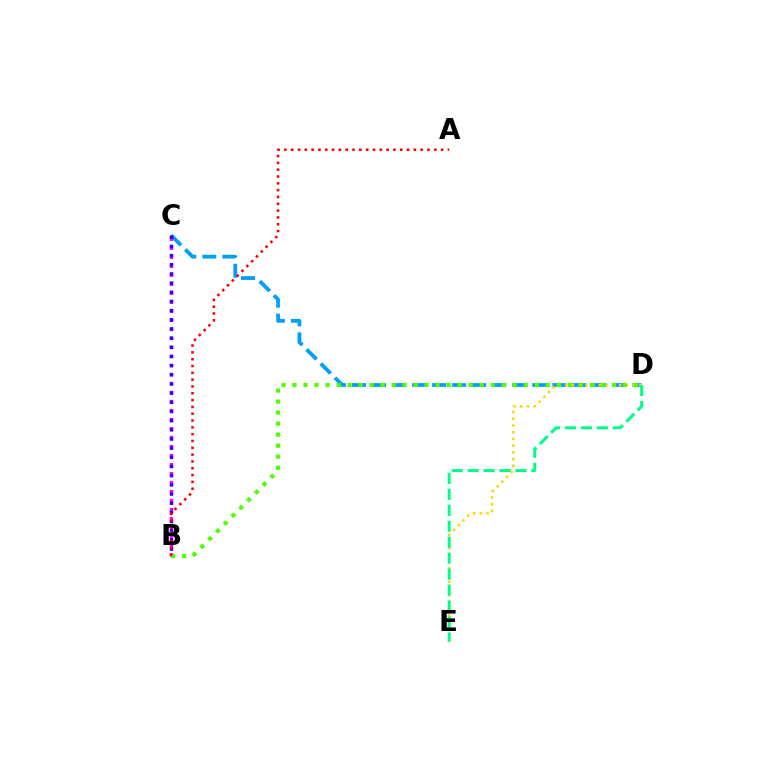{('C', 'D'): [{'color': '#009eff', 'line_style': 'dashed', 'thickness': 2.72}], ('B', 'C'): [{'color': '#ff00ed', 'line_style': 'dotted', 'thickness': 2.45}, {'color': '#3700ff', 'line_style': 'dotted', 'thickness': 2.49}], ('D', 'E'): [{'color': '#ffd500', 'line_style': 'dotted', 'thickness': 1.83}, {'color': '#00ff86', 'line_style': 'dashed', 'thickness': 2.17}], ('B', 'D'): [{'color': '#4fff00', 'line_style': 'dotted', 'thickness': 2.99}], ('A', 'B'): [{'color': '#ff0000', 'line_style': 'dotted', 'thickness': 1.85}]}